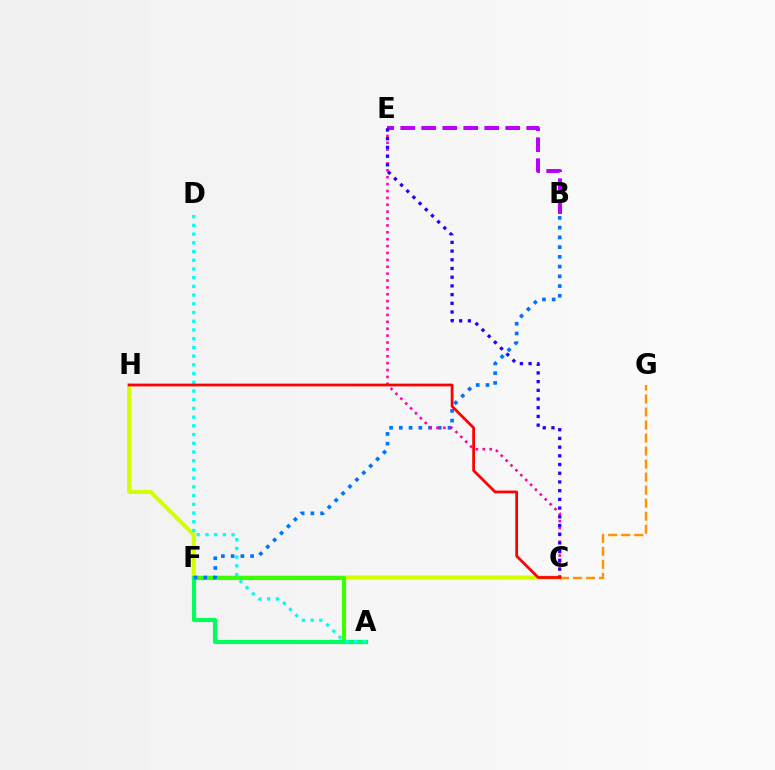{('C', 'H'): [{'color': '#d1ff00', 'line_style': 'solid', 'thickness': 2.95}, {'color': '#ff0000', 'line_style': 'solid', 'thickness': 1.98}], ('A', 'F'): [{'color': '#3dff00', 'line_style': 'solid', 'thickness': 2.99}, {'color': '#00ff5c', 'line_style': 'solid', 'thickness': 2.98}], ('B', 'E'): [{'color': '#b900ff', 'line_style': 'dashed', 'thickness': 2.85}], ('A', 'D'): [{'color': '#00fff6', 'line_style': 'dotted', 'thickness': 2.37}], ('B', 'F'): [{'color': '#0074ff', 'line_style': 'dotted', 'thickness': 2.65}], ('C', 'E'): [{'color': '#ff00ac', 'line_style': 'dotted', 'thickness': 1.87}, {'color': '#2500ff', 'line_style': 'dotted', 'thickness': 2.37}], ('C', 'G'): [{'color': '#ff9400', 'line_style': 'dashed', 'thickness': 1.77}]}